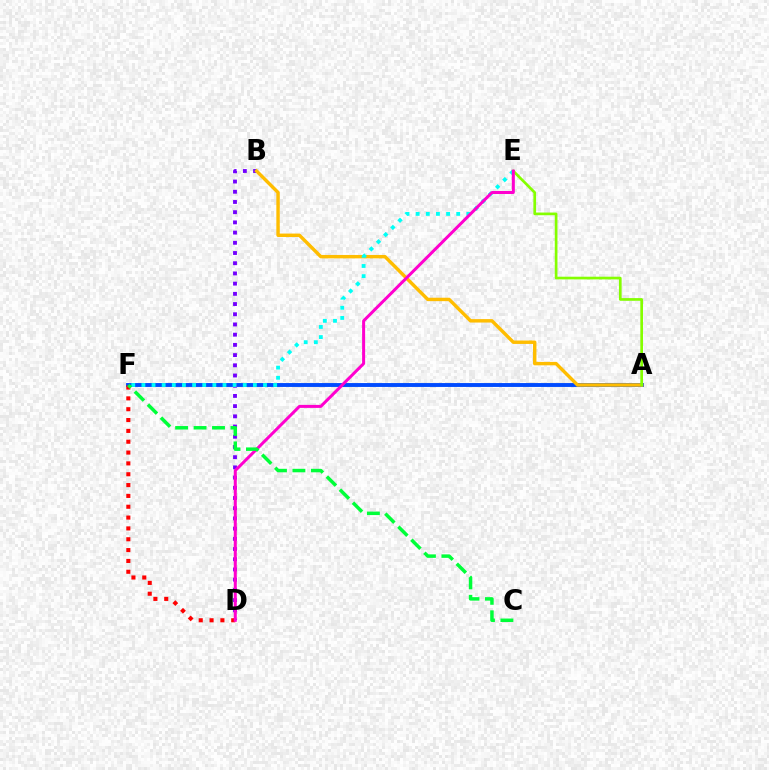{('A', 'F'): [{'color': '#004bff', 'line_style': 'solid', 'thickness': 2.79}], ('B', 'D'): [{'color': '#7200ff', 'line_style': 'dotted', 'thickness': 2.77}], ('A', 'B'): [{'color': '#ffbd00', 'line_style': 'solid', 'thickness': 2.46}], ('E', 'F'): [{'color': '#00fff6', 'line_style': 'dotted', 'thickness': 2.75}], ('D', 'F'): [{'color': '#ff0000', 'line_style': 'dotted', 'thickness': 2.94}], ('A', 'E'): [{'color': '#84ff00', 'line_style': 'solid', 'thickness': 1.93}], ('D', 'E'): [{'color': '#ff00cf', 'line_style': 'solid', 'thickness': 2.17}], ('C', 'F'): [{'color': '#00ff39', 'line_style': 'dashed', 'thickness': 2.51}]}